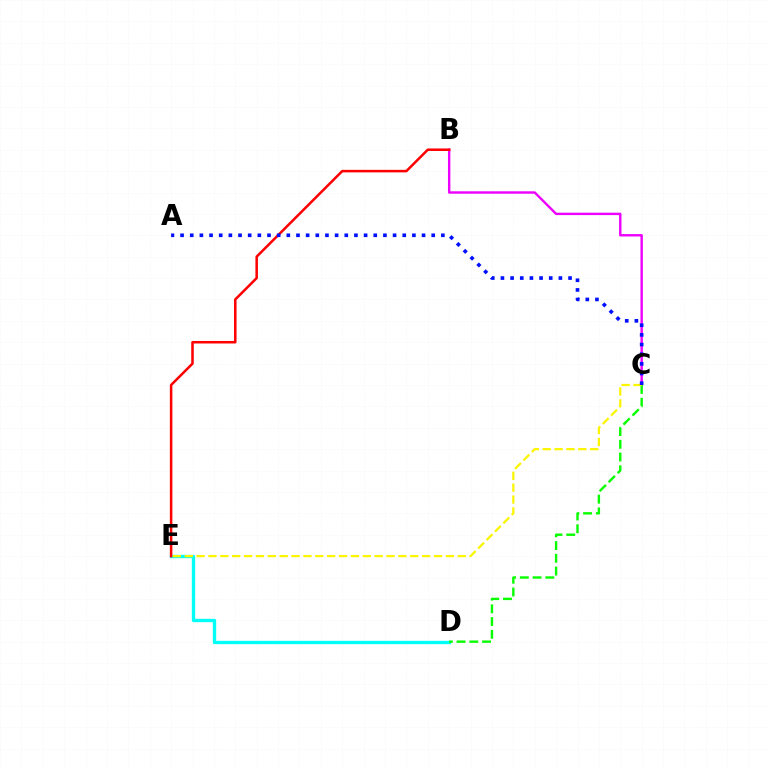{('D', 'E'): [{'color': '#00fff6', 'line_style': 'solid', 'thickness': 2.4}], ('B', 'C'): [{'color': '#ee00ff', 'line_style': 'solid', 'thickness': 1.74}], ('B', 'E'): [{'color': '#ff0000', 'line_style': 'solid', 'thickness': 1.82}], ('C', 'D'): [{'color': '#08ff00', 'line_style': 'dashed', 'thickness': 1.73}], ('C', 'E'): [{'color': '#fcf500', 'line_style': 'dashed', 'thickness': 1.61}], ('A', 'C'): [{'color': '#0010ff', 'line_style': 'dotted', 'thickness': 2.62}]}